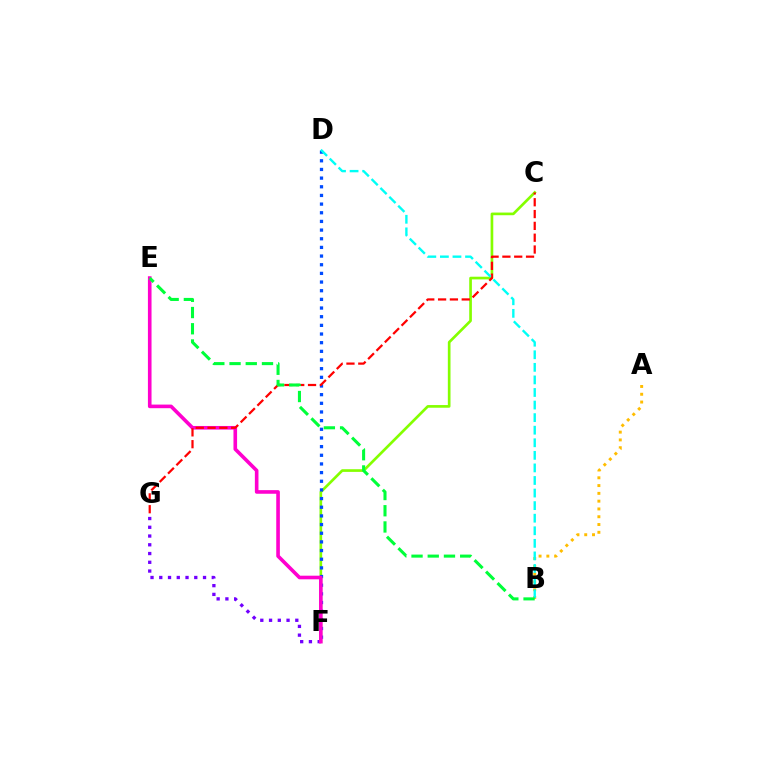{('C', 'F'): [{'color': '#84ff00', 'line_style': 'solid', 'thickness': 1.92}], ('D', 'F'): [{'color': '#004bff', 'line_style': 'dotted', 'thickness': 2.35}], ('F', 'G'): [{'color': '#7200ff', 'line_style': 'dotted', 'thickness': 2.38}], ('A', 'B'): [{'color': '#ffbd00', 'line_style': 'dotted', 'thickness': 2.12}], ('E', 'F'): [{'color': '#ff00cf', 'line_style': 'solid', 'thickness': 2.6}], ('C', 'G'): [{'color': '#ff0000', 'line_style': 'dashed', 'thickness': 1.61}], ('B', 'D'): [{'color': '#00fff6', 'line_style': 'dashed', 'thickness': 1.71}], ('B', 'E'): [{'color': '#00ff39', 'line_style': 'dashed', 'thickness': 2.2}]}